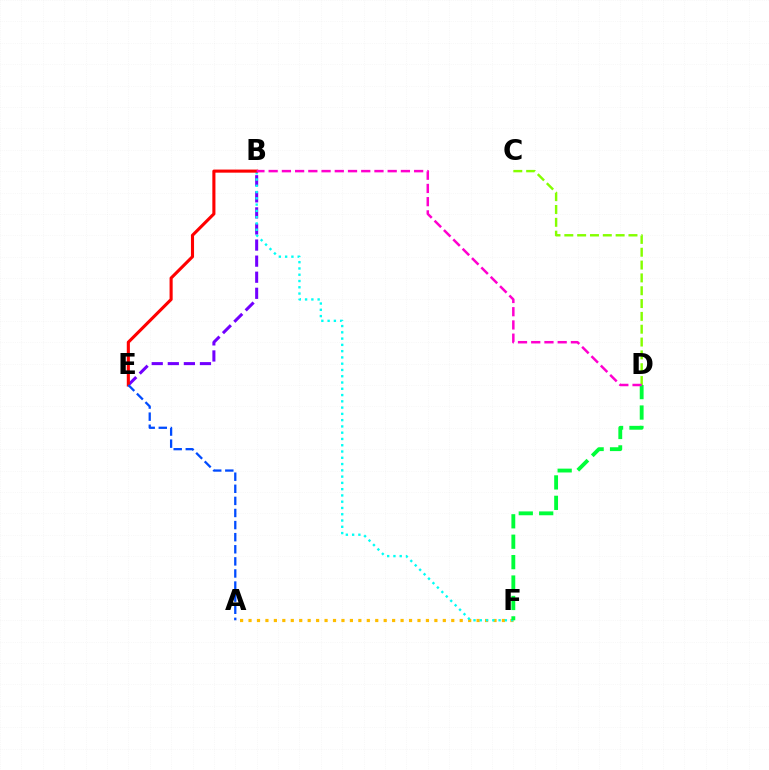{('B', 'E'): [{'color': '#7200ff', 'line_style': 'dashed', 'thickness': 2.18}, {'color': '#ff0000', 'line_style': 'solid', 'thickness': 2.23}], ('C', 'D'): [{'color': '#84ff00', 'line_style': 'dashed', 'thickness': 1.74}], ('A', 'F'): [{'color': '#ffbd00', 'line_style': 'dotted', 'thickness': 2.3}], ('B', 'F'): [{'color': '#00fff6', 'line_style': 'dotted', 'thickness': 1.7}], ('D', 'F'): [{'color': '#00ff39', 'line_style': 'dashed', 'thickness': 2.77}], ('B', 'D'): [{'color': '#ff00cf', 'line_style': 'dashed', 'thickness': 1.8}], ('A', 'E'): [{'color': '#004bff', 'line_style': 'dashed', 'thickness': 1.64}]}